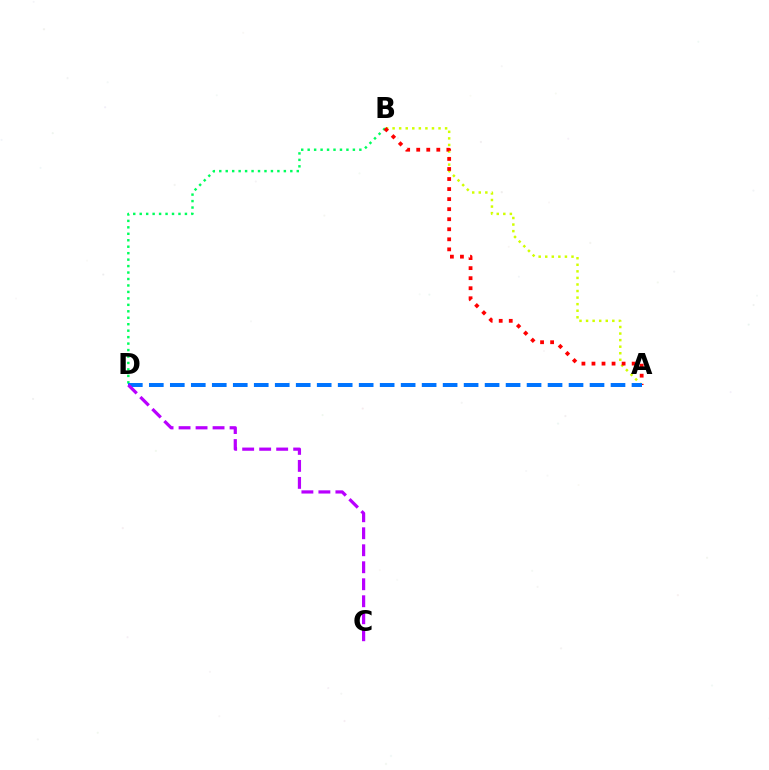{('B', 'D'): [{'color': '#00ff5c', 'line_style': 'dotted', 'thickness': 1.75}], ('A', 'B'): [{'color': '#d1ff00', 'line_style': 'dotted', 'thickness': 1.78}, {'color': '#ff0000', 'line_style': 'dotted', 'thickness': 2.73}], ('A', 'D'): [{'color': '#0074ff', 'line_style': 'dashed', 'thickness': 2.85}], ('C', 'D'): [{'color': '#b900ff', 'line_style': 'dashed', 'thickness': 2.31}]}